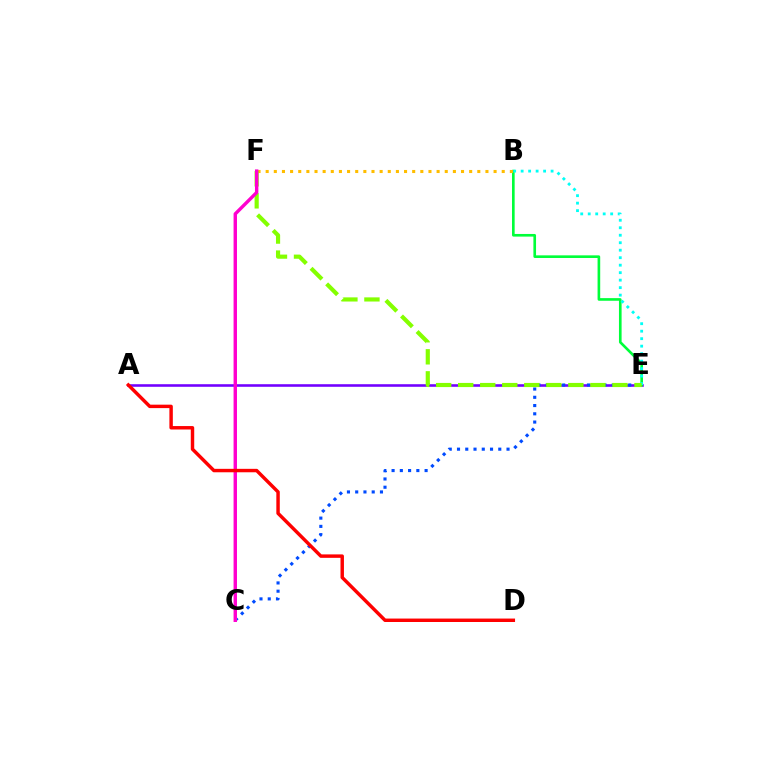{('A', 'E'): [{'color': '#7200ff', 'line_style': 'solid', 'thickness': 1.86}], ('C', 'E'): [{'color': '#004bff', 'line_style': 'dotted', 'thickness': 2.24}], ('B', 'E'): [{'color': '#00ff39', 'line_style': 'solid', 'thickness': 1.9}, {'color': '#00fff6', 'line_style': 'dotted', 'thickness': 2.03}], ('B', 'F'): [{'color': '#ffbd00', 'line_style': 'dotted', 'thickness': 2.21}], ('E', 'F'): [{'color': '#84ff00', 'line_style': 'dashed', 'thickness': 2.99}], ('C', 'F'): [{'color': '#ff00cf', 'line_style': 'solid', 'thickness': 2.46}], ('A', 'D'): [{'color': '#ff0000', 'line_style': 'solid', 'thickness': 2.48}]}